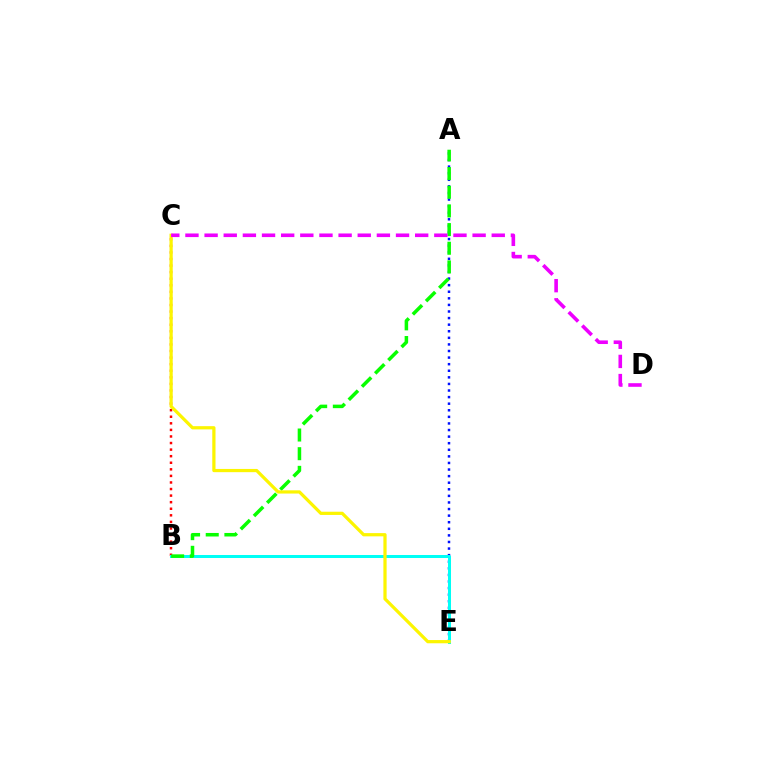{('B', 'C'): [{'color': '#ff0000', 'line_style': 'dotted', 'thickness': 1.79}], ('A', 'E'): [{'color': '#0010ff', 'line_style': 'dotted', 'thickness': 1.79}], ('B', 'E'): [{'color': '#00fff6', 'line_style': 'solid', 'thickness': 2.17}], ('A', 'B'): [{'color': '#08ff00', 'line_style': 'dashed', 'thickness': 2.54}], ('C', 'E'): [{'color': '#fcf500', 'line_style': 'solid', 'thickness': 2.32}], ('C', 'D'): [{'color': '#ee00ff', 'line_style': 'dashed', 'thickness': 2.6}]}